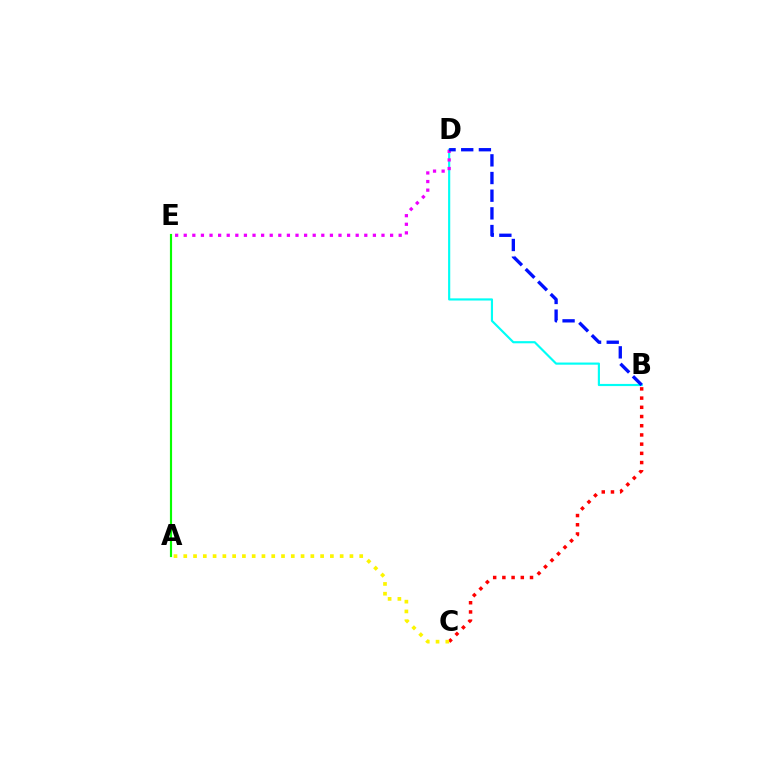{('A', 'E'): [{'color': '#08ff00', 'line_style': 'solid', 'thickness': 1.56}], ('B', 'C'): [{'color': '#ff0000', 'line_style': 'dotted', 'thickness': 2.5}], ('B', 'D'): [{'color': '#00fff6', 'line_style': 'solid', 'thickness': 1.56}, {'color': '#0010ff', 'line_style': 'dashed', 'thickness': 2.4}], ('A', 'C'): [{'color': '#fcf500', 'line_style': 'dotted', 'thickness': 2.66}], ('D', 'E'): [{'color': '#ee00ff', 'line_style': 'dotted', 'thickness': 2.34}]}